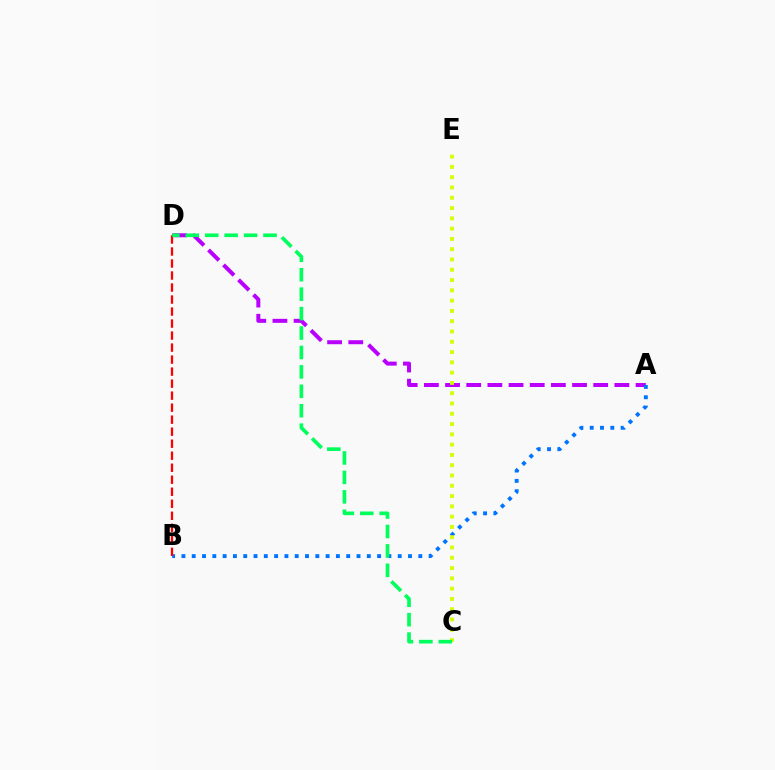{('A', 'D'): [{'color': '#b900ff', 'line_style': 'dashed', 'thickness': 2.88}], ('A', 'B'): [{'color': '#0074ff', 'line_style': 'dotted', 'thickness': 2.8}], ('B', 'D'): [{'color': '#ff0000', 'line_style': 'dashed', 'thickness': 1.63}], ('C', 'E'): [{'color': '#d1ff00', 'line_style': 'dotted', 'thickness': 2.79}], ('C', 'D'): [{'color': '#00ff5c', 'line_style': 'dashed', 'thickness': 2.64}]}